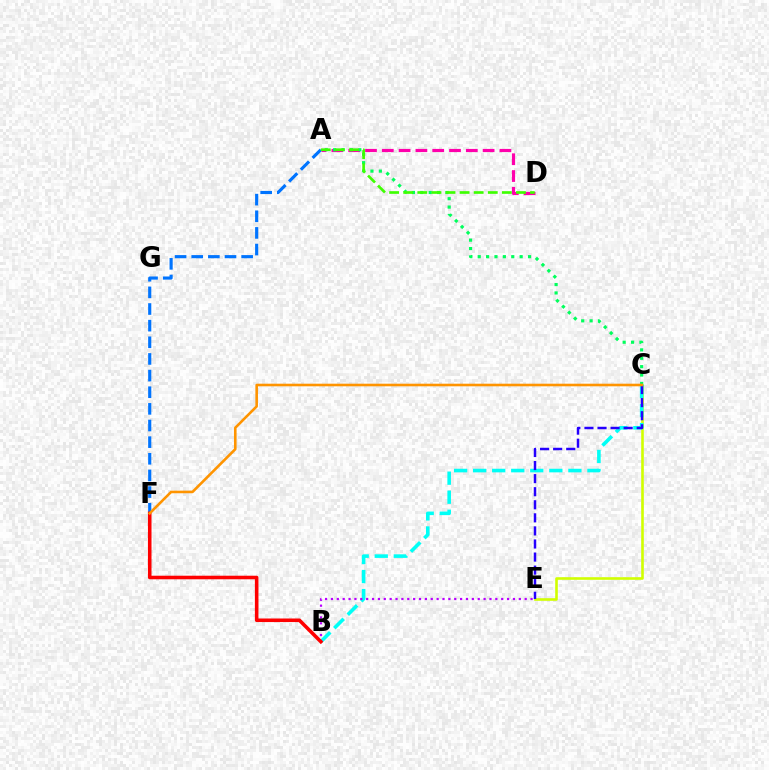{('C', 'E'): [{'color': '#d1ff00', 'line_style': 'solid', 'thickness': 1.88}, {'color': '#2500ff', 'line_style': 'dashed', 'thickness': 1.78}], ('B', 'C'): [{'color': '#00fff6', 'line_style': 'dashed', 'thickness': 2.59}], ('A', 'D'): [{'color': '#ff00ac', 'line_style': 'dashed', 'thickness': 2.28}, {'color': '#3dff00', 'line_style': 'dashed', 'thickness': 1.91}], ('A', 'C'): [{'color': '#00ff5c', 'line_style': 'dotted', 'thickness': 2.28}], ('A', 'F'): [{'color': '#0074ff', 'line_style': 'dashed', 'thickness': 2.26}], ('B', 'E'): [{'color': '#b900ff', 'line_style': 'dotted', 'thickness': 1.6}], ('B', 'F'): [{'color': '#ff0000', 'line_style': 'solid', 'thickness': 2.57}], ('C', 'F'): [{'color': '#ff9400', 'line_style': 'solid', 'thickness': 1.87}]}